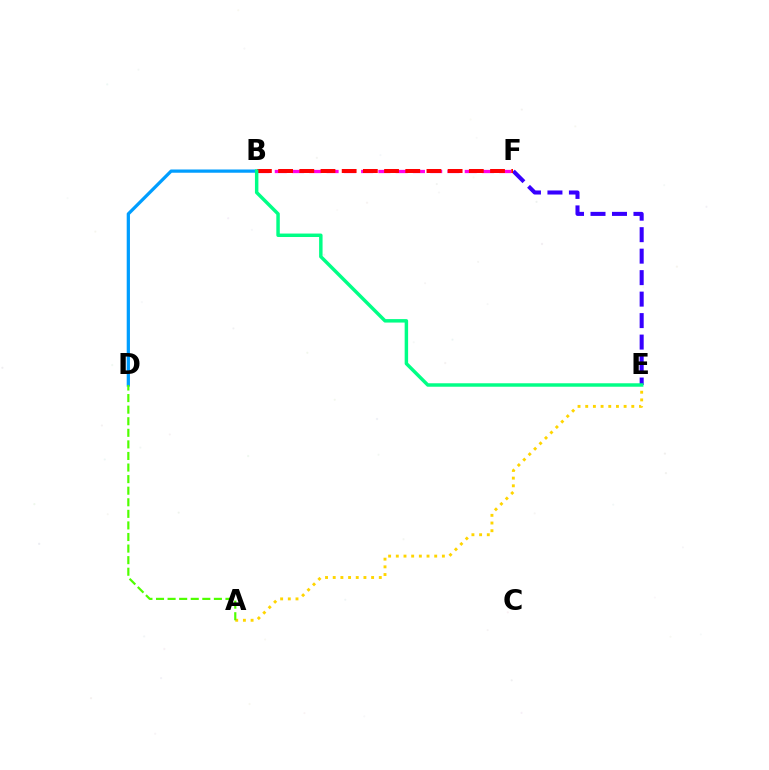{('E', 'F'): [{'color': '#3700ff', 'line_style': 'dashed', 'thickness': 2.92}], ('B', 'F'): [{'color': '#ff00ed', 'line_style': 'dashed', 'thickness': 2.35}, {'color': '#ff0000', 'line_style': 'dashed', 'thickness': 2.88}], ('A', 'E'): [{'color': '#ffd500', 'line_style': 'dotted', 'thickness': 2.09}], ('B', 'D'): [{'color': '#009eff', 'line_style': 'solid', 'thickness': 2.33}], ('B', 'E'): [{'color': '#00ff86', 'line_style': 'solid', 'thickness': 2.49}], ('A', 'D'): [{'color': '#4fff00', 'line_style': 'dashed', 'thickness': 1.57}]}